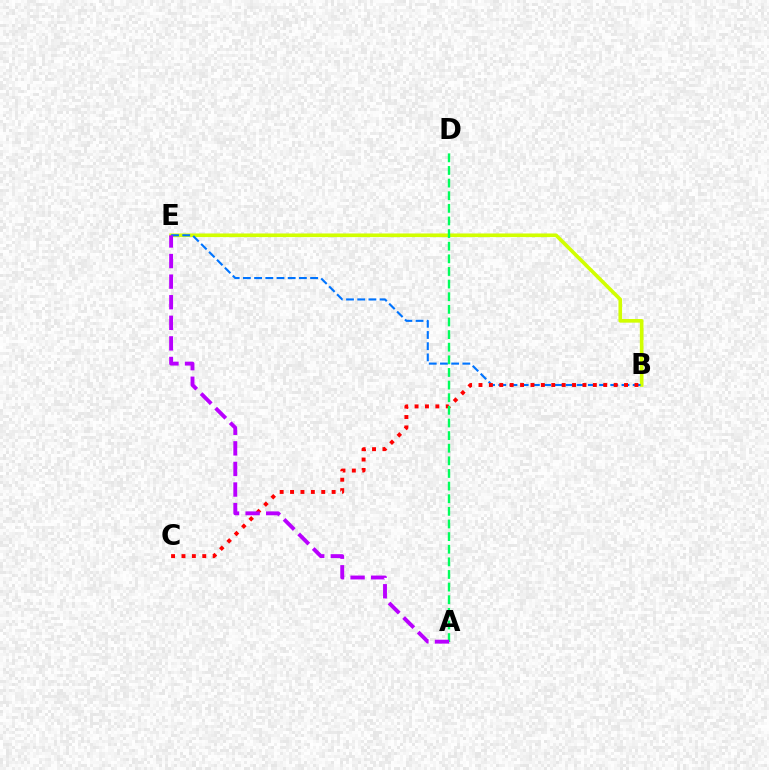{('B', 'E'): [{'color': '#d1ff00', 'line_style': 'solid', 'thickness': 2.62}, {'color': '#0074ff', 'line_style': 'dashed', 'thickness': 1.52}], ('B', 'C'): [{'color': '#ff0000', 'line_style': 'dotted', 'thickness': 2.82}], ('A', 'D'): [{'color': '#00ff5c', 'line_style': 'dashed', 'thickness': 1.72}], ('A', 'E'): [{'color': '#b900ff', 'line_style': 'dashed', 'thickness': 2.8}]}